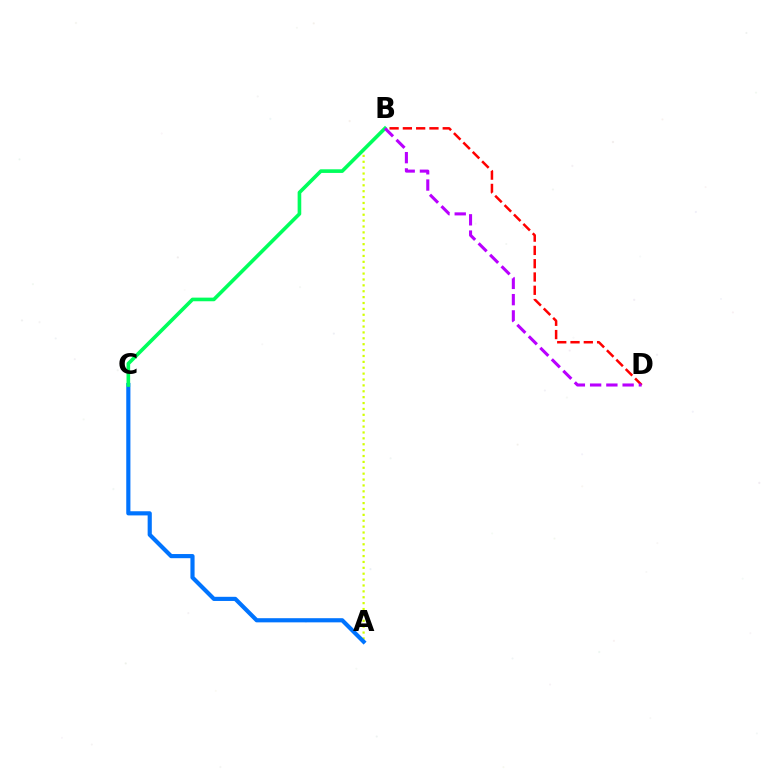{('B', 'D'): [{'color': '#ff0000', 'line_style': 'dashed', 'thickness': 1.81}, {'color': '#b900ff', 'line_style': 'dashed', 'thickness': 2.21}], ('A', 'B'): [{'color': '#d1ff00', 'line_style': 'dotted', 'thickness': 1.6}], ('A', 'C'): [{'color': '#0074ff', 'line_style': 'solid', 'thickness': 2.99}], ('B', 'C'): [{'color': '#00ff5c', 'line_style': 'solid', 'thickness': 2.61}]}